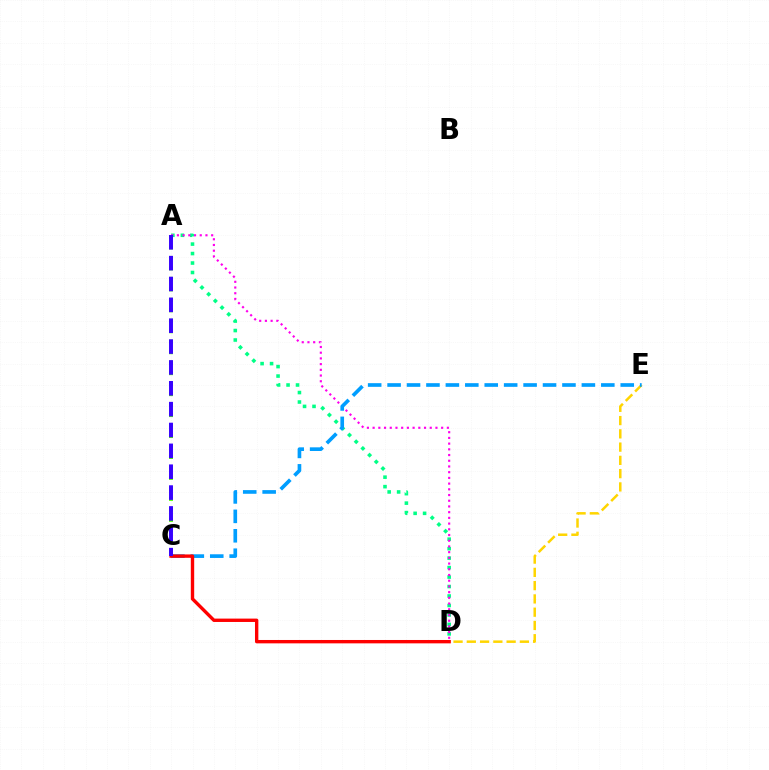{('D', 'E'): [{'color': '#ffd500', 'line_style': 'dashed', 'thickness': 1.8}], ('A', 'D'): [{'color': '#00ff86', 'line_style': 'dotted', 'thickness': 2.57}, {'color': '#ff00ed', 'line_style': 'dotted', 'thickness': 1.55}], ('A', 'C'): [{'color': '#4fff00', 'line_style': 'dotted', 'thickness': 2.85}, {'color': '#3700ff', 'line_style': 'dashed', 'thickness': 2.83}], ('C', 'E'): [{'color': '#009eff', 'line_style': 'dashed', 'thickness': 2.64}], ('C', 'D'): [{'color': '#ff0000', 'line_style': 'solid', 'thickness': 2.43}]}